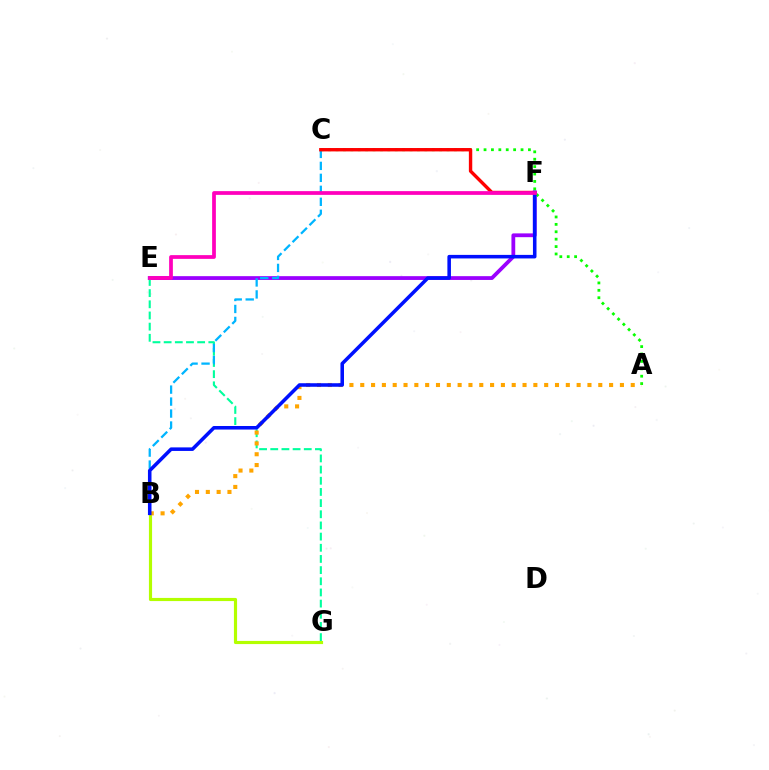{('E', 'F'): [{'color': '#9b00ff', 'line_style': 'solid', 'thickness': 2.73}, {'color': '#ff00bd', 'line_style': 'solid', 'thickness': 2.7}], ('A', 'C'): [{'color': '#08ff00', 'line_style': 'dotted', 'thickness': 2.01}], ('B', 'G'): [{'color': '#b3ff00', 'line_style': 'solid', 'thickness': 2.27}], ('E', 'G'): [{'color': '#00ff9d', 'line_style': 'dashed', 'thickness': 1.52}], ('B', 'C'): [{'color': '#00b5ff', 'line_style': 'dashed', 'thickness': 1.63}], ('A', 'B'): [{'color': '#ffa500', 'line_style': 'dotted', 'thickness': 2.94}], ('C', 'F'): [{'color': '#ff0000', 'line_style': 'solid', 'thickness': 2.44}], ('B', 'F'): [{'color': '#0010ff', 'line_style': 'solid', 'thickness': 2.56}]}